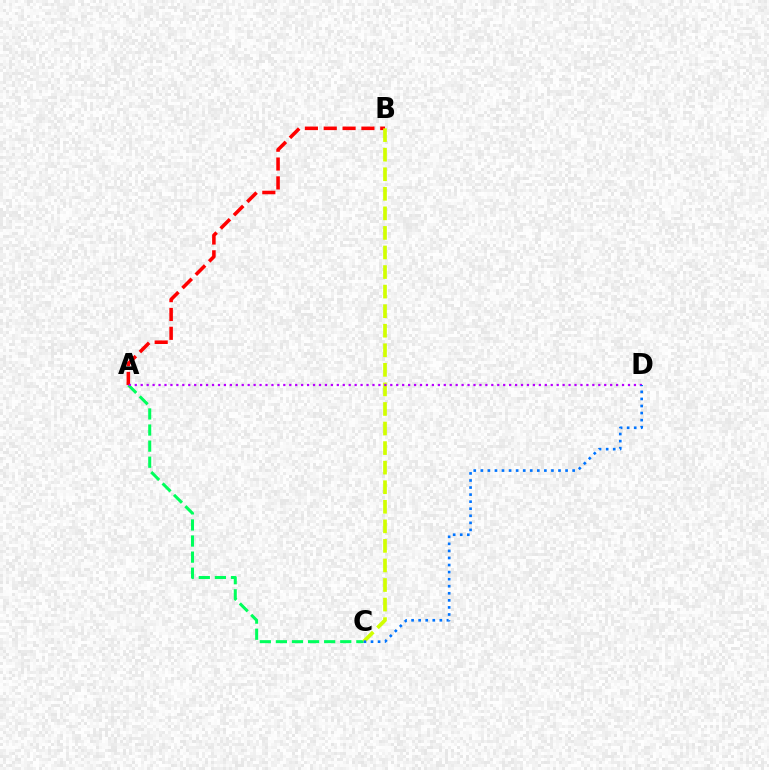{('A', 'C'): [{'color': '#00ff5c', 'line_style': 'dashed', 'thickness': 2.19}], ('A', 'B'): [{'color': '#ff0000', 'line_style': 'dashed', 'thickness': 2.56}], ('B', 'C'): [{'color': '#d1ff00', 'line_style': 'dashed', 'thickness': 2.66}], ('A', 'D'): [{'color': '#b900ff', 'line_style': 'dotted', 'thickness': 1.61}], ('C', 'D'): [{'color': '#0074ff', 'line_style': 'dotted', 'thickness': 1.92}]}